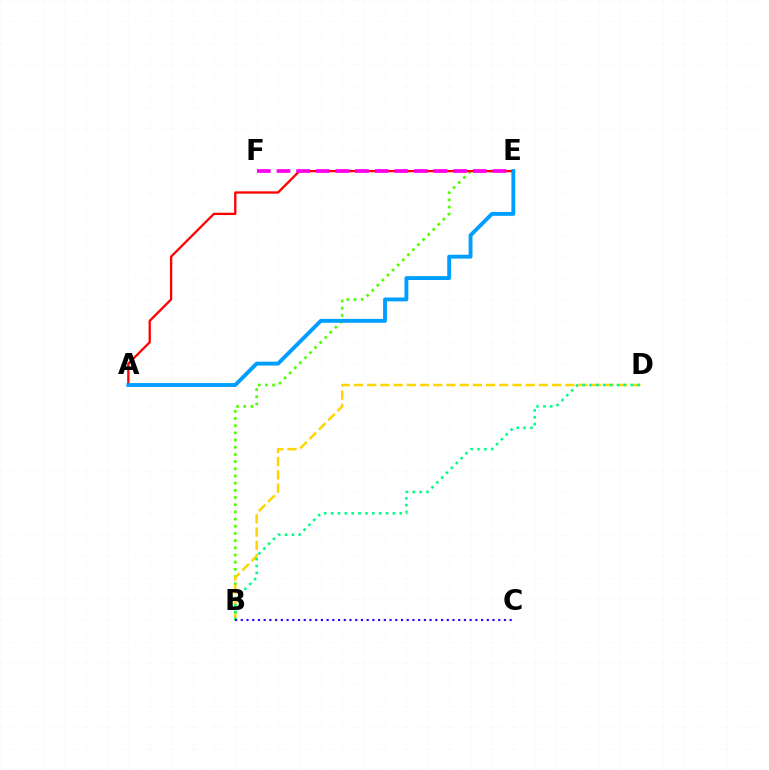{('B', 'E'): [{'color': '#4fff00', 'line_style': 'dotted', 'thickness': 1.95}], ('B', 'D'): [{'color': '#ffd500', 'line_style': 'dashed', 'thickness': 1.79}, {'color': '#00ff86', 'line_style': 'dotted', 'thickness': 1.87}], ('A', 'E'): [{'color': '#ff0000', 'line_style': 'solid', 'thickness': 1.66}, {'color': '#009eff', 'line_style': 'solid', 'thickness': 2.79}], ('E', 'F'): [{'color': '#ff00ed', 'line_style': 'dashed', 'thickness': 2.67}], ('B', 'C'): [{'color': '#3700ff', 'line_style': 'dotted', 'thickness': 1.55}]}